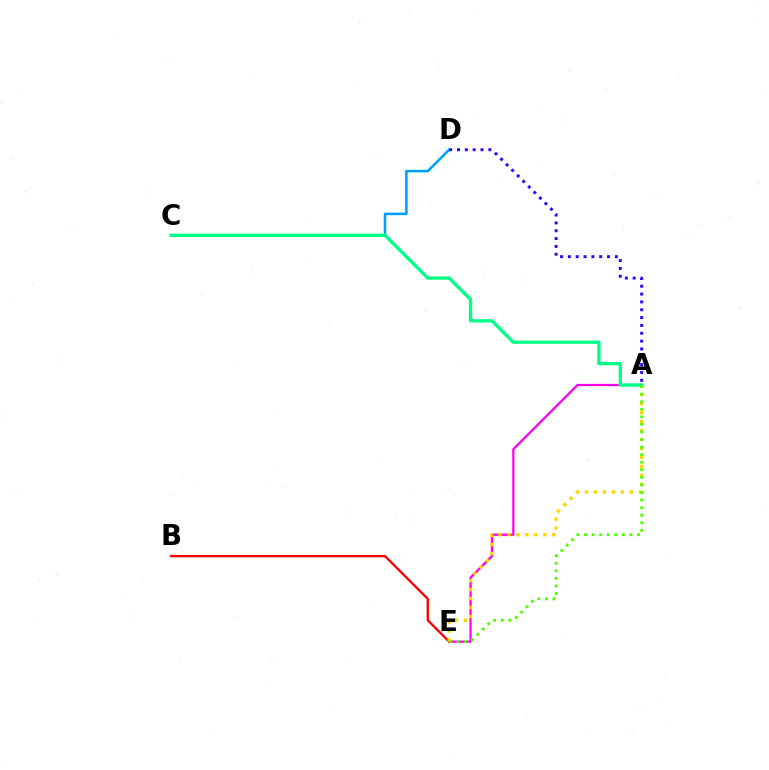{('A', 'E'): [{'color': '#ff00ed', 'line_style': 'solid', 'thickness': 1.61}, {'color': '#ffd500', 'line_style': 'dotted', 'thickness': 2.44}, {'color': '#4fff00', 'line_style': 'dotted', 'thickness': 2.06}], ('C', 'D'): [{'color': '#009eff', 'line_style': 'solid', 'thickness': 1.84}], ('A', 'D'): [{'color': '#3700ff', 'line_style': 'dotted', 'thickness': 2.13}], ('B', 'E'): [{'color': '#ff0000', 'line_style': 'solid', 'thickness': 1.68}], ('A', 'C'): [{'color': '#00ff86', 'line_style': 'solid', 'thickness': 2.39}]}